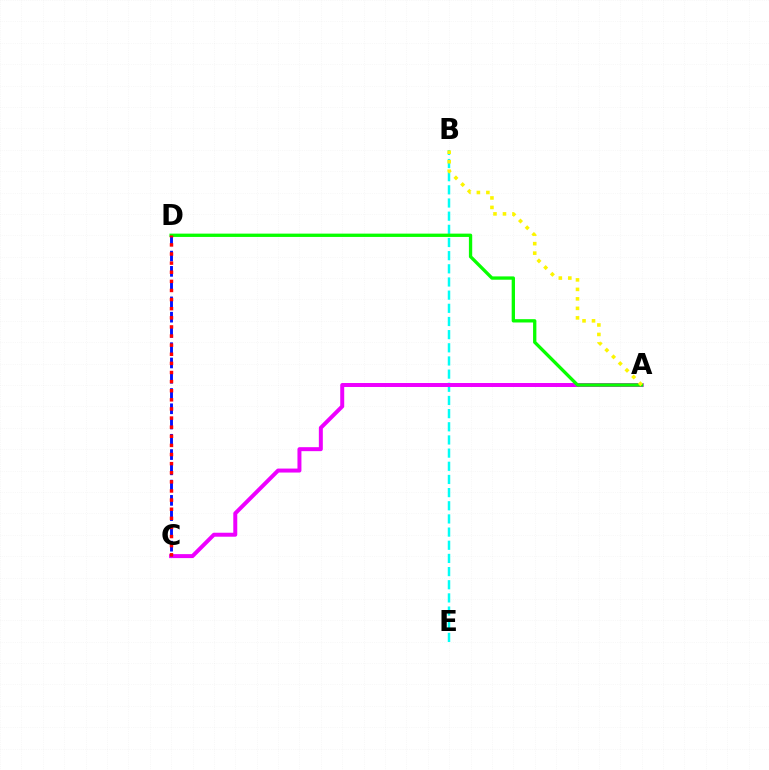{('B', 'E'): [{'color': '#00fff6', 'line_style': 'dashed', 'thickness': 1.79}], ('A', 'C'): [{'color': '#ee00ff', 'line_style': 'solid', 'thickness': 2.86}], ('C', 'D'): [{'color': '#0010ff', 'line_style': 'dashed', 'thickness': 2.07}, {'color': '#ff0000', 'line_style': 'dotted', 'thickness': 2.48}], ('A', 'D'): [{'color': '#08ff00', 'line_style': 'solid', 'thickness': 2.39}], ('A', 'B'): [{'color': '#fcf500', 'line_style': 'dotted', 'thickness': 2.58}]}